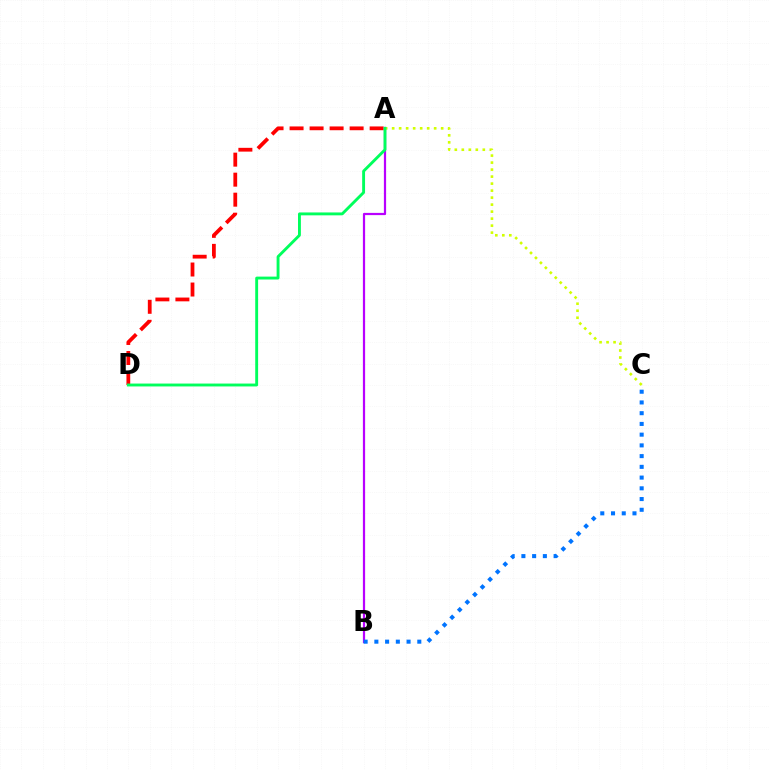{('A', 'B'): [{'color': '#b900ff', 'line_style': 'solid', 'thickness': 1.6}], ('B', 'C'): [{'color': '#0074ff', 'line_style': 'dotted', 'thickness': 2.92}], ('A', 'C'): [{'color': '#d1ff00', 'line_style': 'dotted', 'thickness': 1.9}], ('A', 'D'): [{'color': '#ff0000', 'line_style': 'dashed', 'thickness': 2.72}, {'color': '#00ff5c', 'line_style': 'solid', 'thickness': 2.08}]}